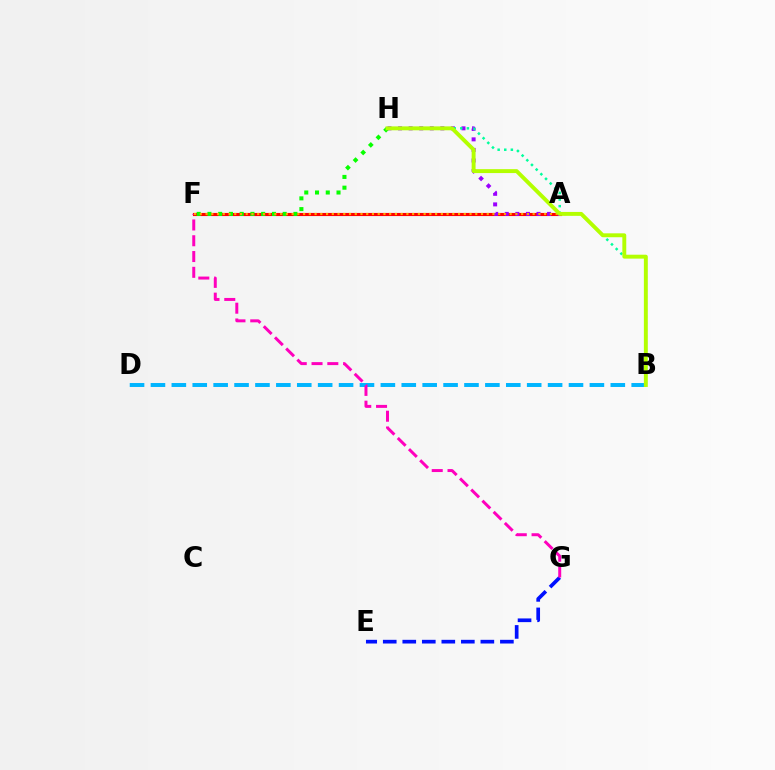{('A', 'F'): [{'color': '#ff0000', 'line_style': 'solid', 'thickness': 2.24}, {'color': '#ffa500', 'line_style': 'dotted', 'thickness': 1.56}], ('B', 'D'): [{'color': '#00b5ff', 'line_style': 'dashed', 'thickness': 2.84}], ('A', 'H'): [{'color': '#9b00ff', 'line_style': 'dotted', 'thickness': 2.87}], ('B', 'H'): [{'color': '#00ff9d', 'line_style': 'dotted', 'thickness': 1.79}, {'color': '#b3ff00', 'line_style': 'solid', 'thickness': 2.81}], ('E', 'G'): [{'color': '#0010ff', 'line_style': 'dashed', 'thickness': 2.65}], ('F', 'G'): [{'color': '#ff00bd', 'line_style': 'dashed', 'thickness': 2.14}], ('F', 'H'): [{'color': '#08ff00', 'line_style': 'dotted', 'thickness': 2.92}]}